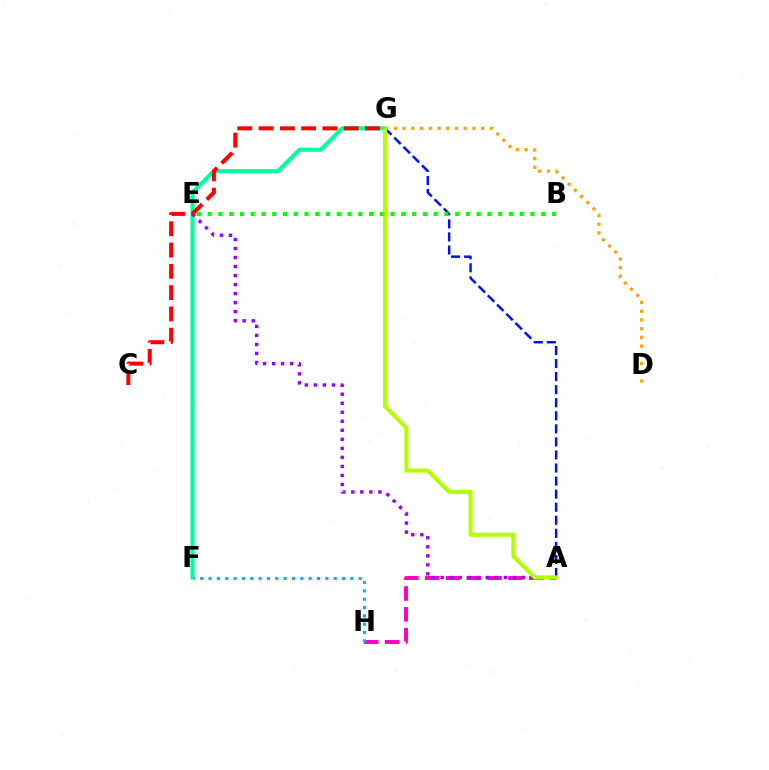{('A', 'G'): [{'color': '#0010ff', 'line_style': 'dashed', 'thickness': 1.77}, {'color': '#b3ff00', 'line_style': 'solid', 'thickness': 2.92}], ('A', 'H'): [{'color': '#ff00bd', 'line_style': 'dashed', 'thickness': 2.83}], ('F', 'G'): [{'color': '#00ff9d', 'line_style': 'solid', 'thickness': 2.96}], ('A', 'E'): [{'color': '#9b00ff', 'line_style': 'dotted', 'thickness': 2.45}], ('B', 'E'): [{'color': '#08ff00', 'line_style': 'dotted', 'thickness': 2.92}], ('C', 'G'): [{'color': '#ff0000', 'line_style': 'dashed', 'thickness': 2.89}], ('D', 'G'): [{'color': '#ffa500', 'line_style': 'dotted', 'thickness': 2.37}], ('F', 'H'): [{'color': '#00b5ff', 'line_style': 'dotted', 'thickness': 2.27}]}